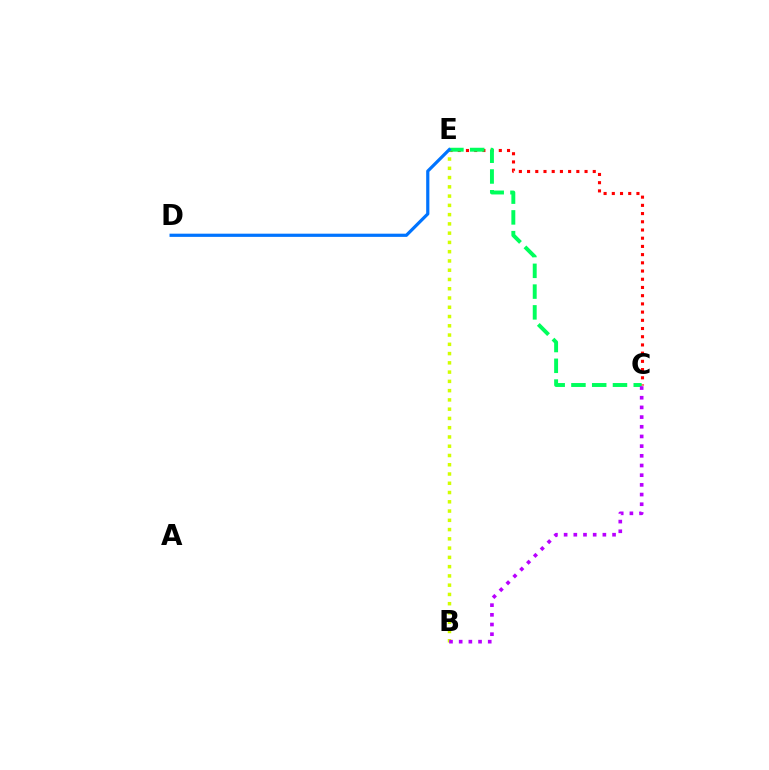{('C', 'E'): [{'color': '#ff0000', 'line_style': 'dotted', 'thickness': 2.23}, {'color': '#00ff5c', 'line_style': 'dashed', 'thickness': 2.82}], ('B', 'E'): [{'color': '#d1ff00', 'line_style': 'dotted', 'thickness': 2.52}], ('D', 'E'): [{'color': '#0074ff', 'line_style': 'solid', 'thickness': 2.3}], ('B', 'C'): [{'color': '#b900ff', 'line_style': 'dotted', 'thickness': 2.63}]}